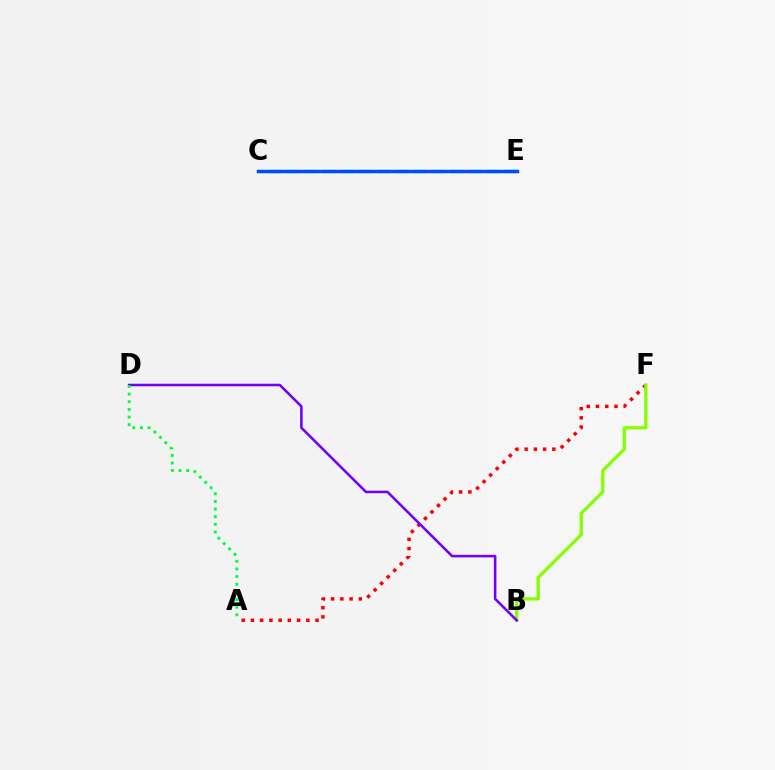{('C', 'E'): [{'color': '#00fff6', 'line_style': 'dashed', 'thickness': 2.47}, {'color': '#ff00cf', 'line_style': 'solid', 'thickness': 1.96}, {'color': '#ffbd00', 'line_style': 'solid', 'thickness': 2.27}, {'color': '#004bff', 'line_style': 'solid', 'thickness': 2.45}], ('A', 'F'): [{'color': '#ff0000', 'line_style': 'dotted', 'thickness': 2.51}], ('B', 'F'): [{'color': '#84ff00', 'line_style': 'solid', 'thickness': 2.35}], ('B', 'D'): [{'color': '#7200ff', 'line_style': 'solid', 'thickness': 1.84}], ('A', 'D'): [{'color': '#00ff39', 'line_style': 'dotted', 'thickness': 2.08}]}